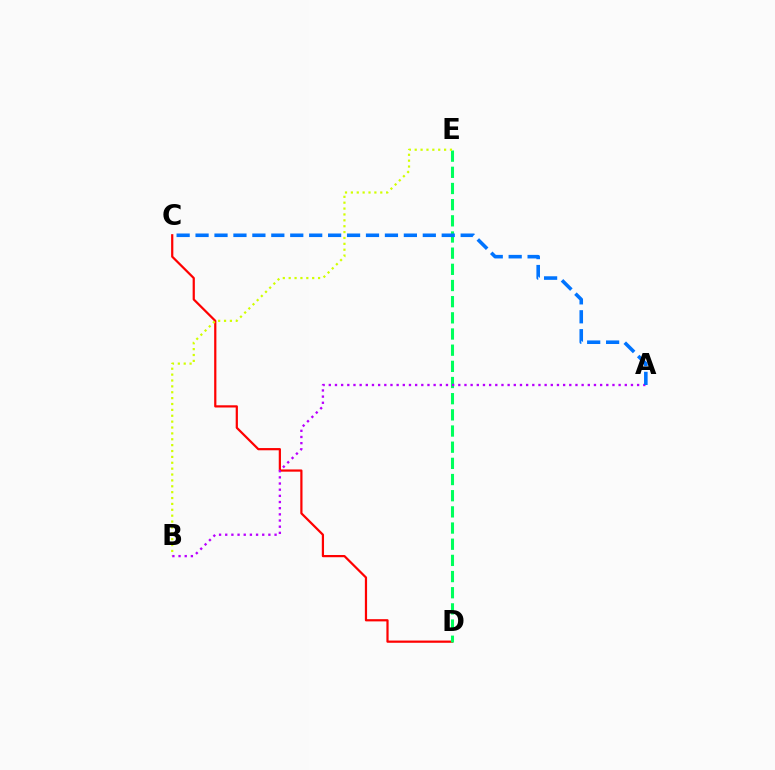{('C', 'D'): [{'color': '#ff0000', 'line_style': 'solid', 'thickness': 1.6}], ('D', 'E'): [{'color': '#00ff5c', 'line_style': 'dashed', 'thickness': 2.2}], ('B', 'E'): [{'color': '#d1ff00', 'line_style': 'dotted', 'thickness': 1.6}], ('A', 'B'): [{'color': '#b900ff', 'line_style': 'dotted', 'thickness': 1.68}], ('A', 'C'): [{'color': '#0074ff', 'line_style': 'dashed', 'thickness': 2.57}]}